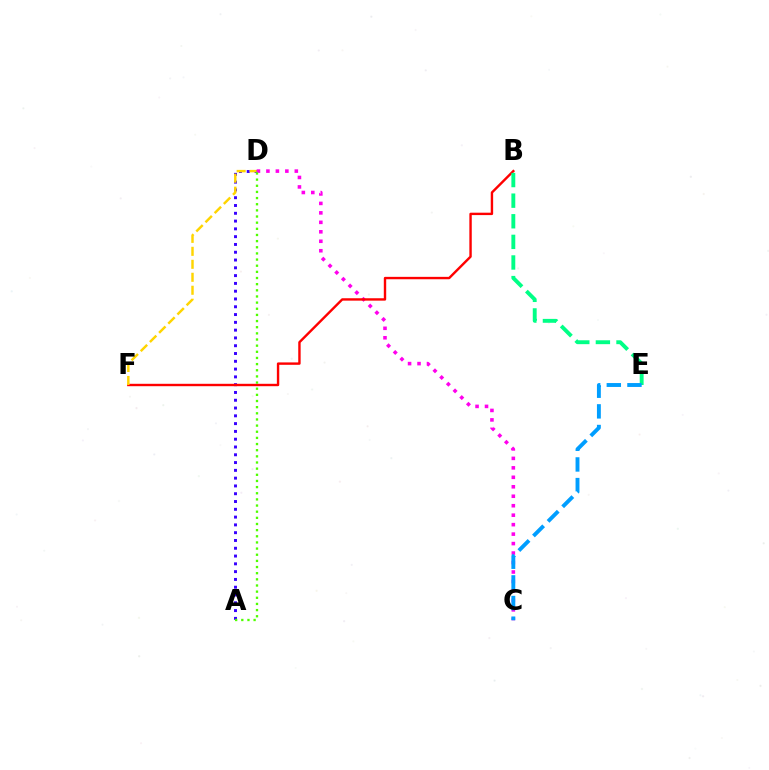{('A', 'D'): [{'color': '#3700ff', 'line_style': 'dotted', 'thickness': 2.12}, {'color': '#4fff00', 'line_style': 'dotted', 'thickness': 1.67}], ('C', 'D'): [{'color': '#ff00ed', 'line_style': 'dotted', 'thickness': 2.57}], ('B', 'F'): [{'color': '#ff0000', 'line_style': 'solid', 'thickness': 1.73}], ('D', 'F'): [{'color': '#ffd500', 'line_style': 'dashed', 'thickness': 1.76}], ('B', 'E'): [{'color': '#00ff86', 'line_style': 'dashed', 'thickness': 2.8}], ('C', 'E'): [{'color': '#009eff', 'line_style': 'dashed', 'thickness': 2.8}]}